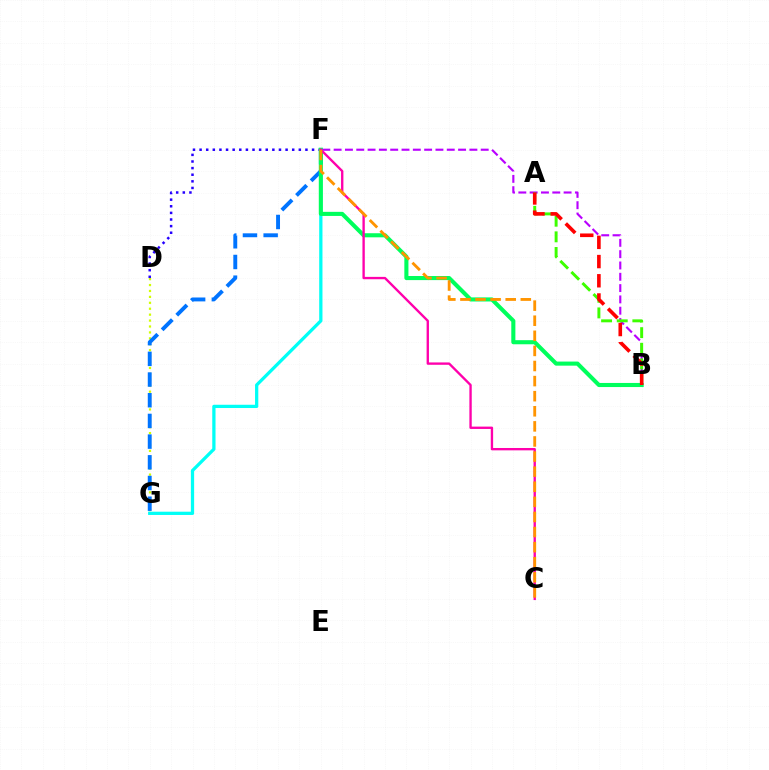{('D', 'G'): [{'color': '#d1ff00', 'line_style': 'dotted', 'thickness': 1.61}], ('F', 'G'): [{'color': '#00fff6', 'line_style': 'solid', 'thickness': 2.35}, {'color': '#0074ff', 'line_style': 'dashed', 'thickness': 2.81}], ('D', 'F'): [{'color': '#2500ff', 'line_style': 'dotted', 'thickness': 1.8}], ('B', 'F'): [{'color': '#00ff5c', 'line_style': 'solid', 'thickness': 2.95}, {'color': '#b900ff', 'line_style': 'dashed', 'thickness': 1.54}], ('C', 'F'): [{'color': '#ff00ac', 'line_style': 'solid', 'thickness': 1.7}, {'color': '#ff9400', 'line_style': 'dashed', 'thickness': 2.05}], ('A', 'B'): [{'color': '#3dff00', 'line_style': 'dashed', 'thickness': 2.12}, {'color': '#ff0000', 'line_style': 'dashed', 'thickness': 2.61}]}